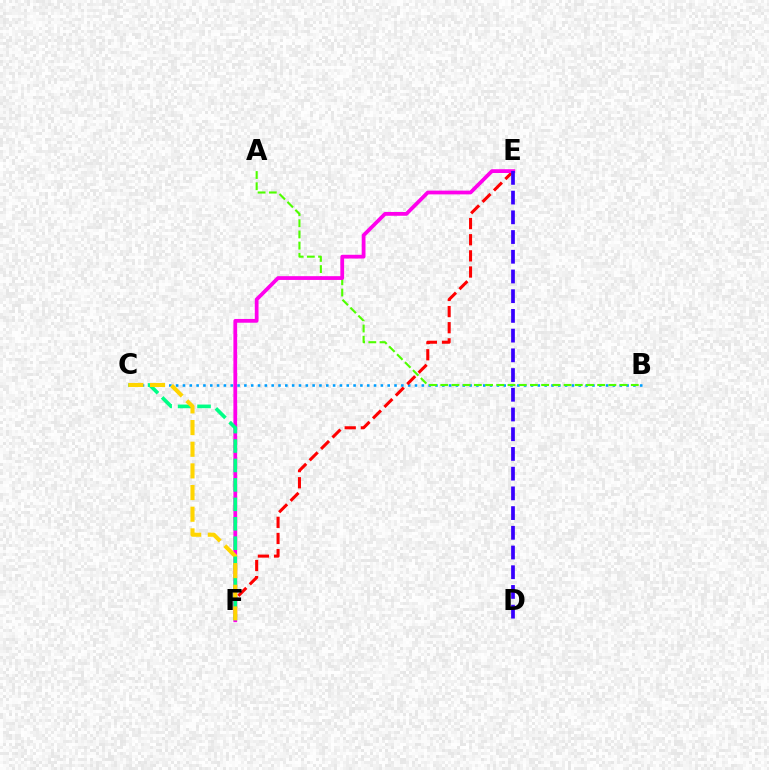{('B', 'C'): [{'color': '#009eff', 'line_style': 'dotted', 'thickness': 1.85}], ('A', 'B'): [{'color': '#4fff00', 'line_style': 'dashed', 'thickness': 1.52}], ('E', 'F'): [{'color': '#ff0000', 'line_style': 'dashed', 'thickness': 2.19}, {'color': '#ff00ed', 'line_style': 'solid', 'thickness': 2.71}], ('C', 'F'): [{'color': '#00ff86', 'line_style': 'dashed', 'thickness': 2.64}, {'color': '#ffd500', 'line_style': 'dashed', 'thickness': 2.94}], ('D', 'E'): [{'color': '#3700ff', 'line_style': 'dashed', 'thickness': 2.68}]}